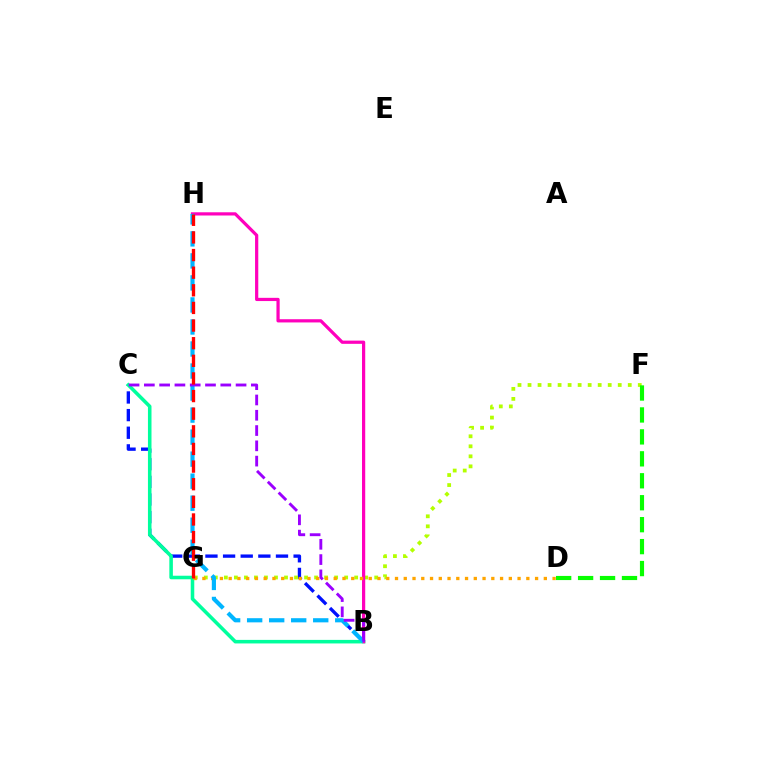{('B', 'C'): [{'color': '#0010ff', 'line_style': 'dashed', 'thickness': 2.4}, {'color': '#00ff9d', 'line_style': 'solid', 'thickness': 2.56}, {'color': '#9b00ff', 'line_style': 'dashed', 'thickness': 2.08}], ('F', 'G'): [{'color': '#b3ff00', 'line_style': 'dotted', 'thickness': 2.72}], ('B', 'H'): [{'color': '#ff00bd', 'line_style': 'solid', 'thickness': 2.32}, {'color': '#00b5ff', 'line_style': 'dashed', 'thickness': 2.99}], ('D', 'G'): [{'color': '#ffa500', 'line_style': 'dotted', 'thickness': 2.38}], ('G', 'H'): [{'color': '#ff0000', 'line_style': 'dashed', 'thickness': 2.39}], ('D', 'F'): [{'color': '#08ff00', 'line_style': 'dashed', 'thickness': 2.98}]}